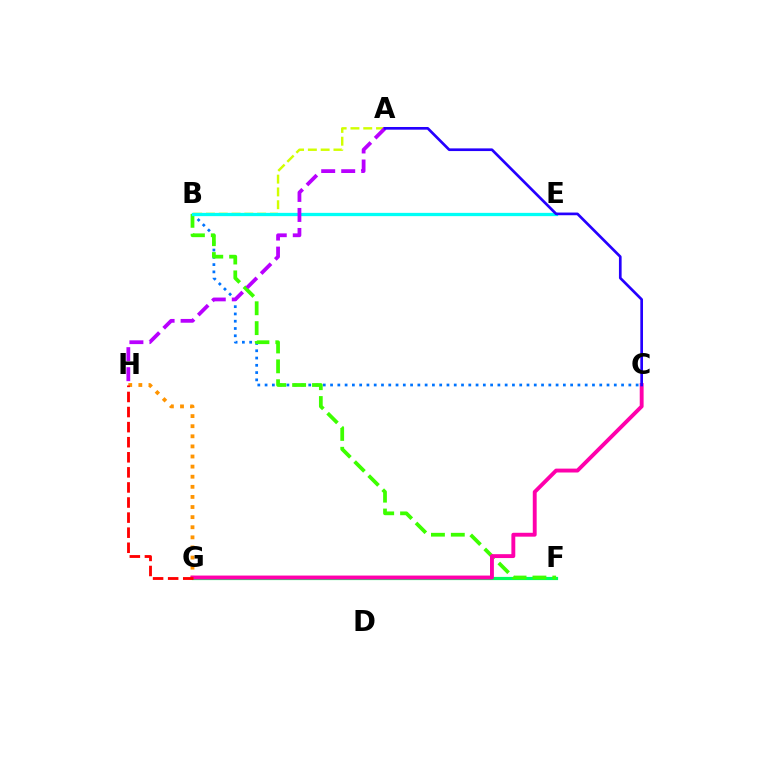{('F', 'G'): [{'color': '#00ff5c', 'line_style': 'solid', 'thickness': 2.3}], ('A', 'B'): [{'color': '#d1ff00', 'line_style': 'dashed', 'thickness': 1.74}], ('B', 'C'): [{'color': '#0074ff', 'line_style': 'dotted', 'thickness': 1.98}], ('B', 'F'): [{'color': '#3dff00', 'line_style': 'dashed', 'thickness': 2.7}], ('G', 'H'): [{'color': '#ff9400', 'line_style': 'dotted', 'thickness': 2.75}, {'color': '#ff0000', 'line_style': 'dashed', 'thickness': 2.05}], ('B', 'E'): [{'color': '#00fff6', 'line_style': 'solid', 'thickness': 2.36}], ('C', 'G'): [{'color': '#ff00ac', 'line_style': 'solid', 'thickness': 2.8}], ('A', 'H'): [{'color': '#b900ff', 'line_style': 'dashed', 'thickness': 2.72}], ('A', 'C'): [{'color': '#2500ff', 'line_style': 'solid', 'thickness': 1.93}]}